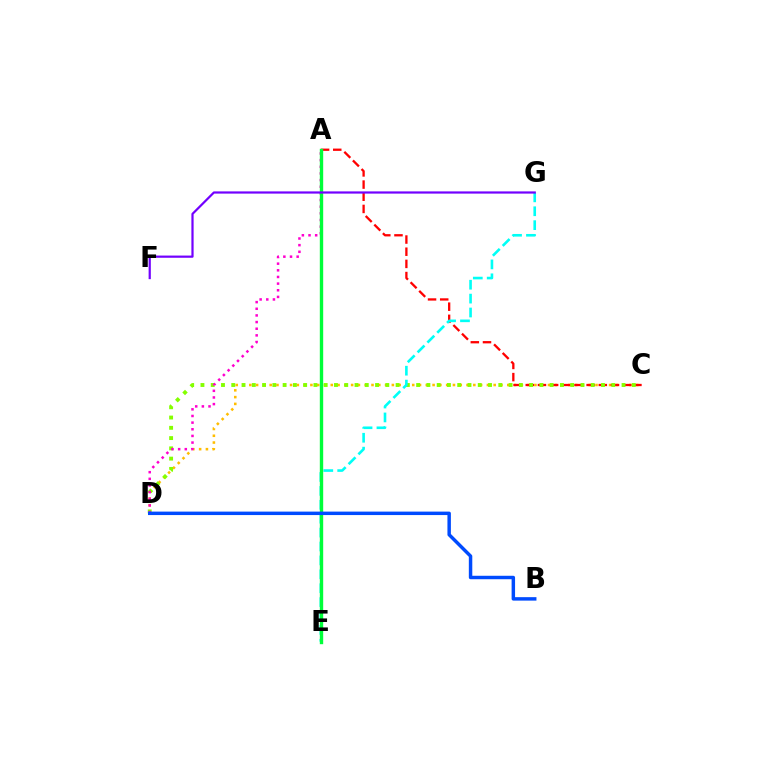{('C', 'D'): [{'color': '#ffbd00', 'line_style': 'dotted', 'thickness': 1.84}, {'color': '#84ff00', 'line_style': 'dotted', 'thickness': 2.79}], ('A', 'C'): [{'color': '#ff0000', 'line_style': 'dashed', 'thickness': 1.65}], ('A', 'D'): [{'color': '#ff00cf', 'line_style': 'dotted', 'thickness': 1.81}], ('E', 'G'): [{'color': '#00fff6', 'line_style': 'dashed', 'thickness': 1.89}], ('A', 'E'): [{'color': '#00ff39', 'line_style': 'solid', 'thickness': 2.43}], ('F', 'G'): [{'color': '#7200ff', 'line_style': 'solid', 'thickness': 1.59}], ('B', 'D'): [{'color': '#004bff', 'line_style': 'solid', 'thickness': 2.49}]}